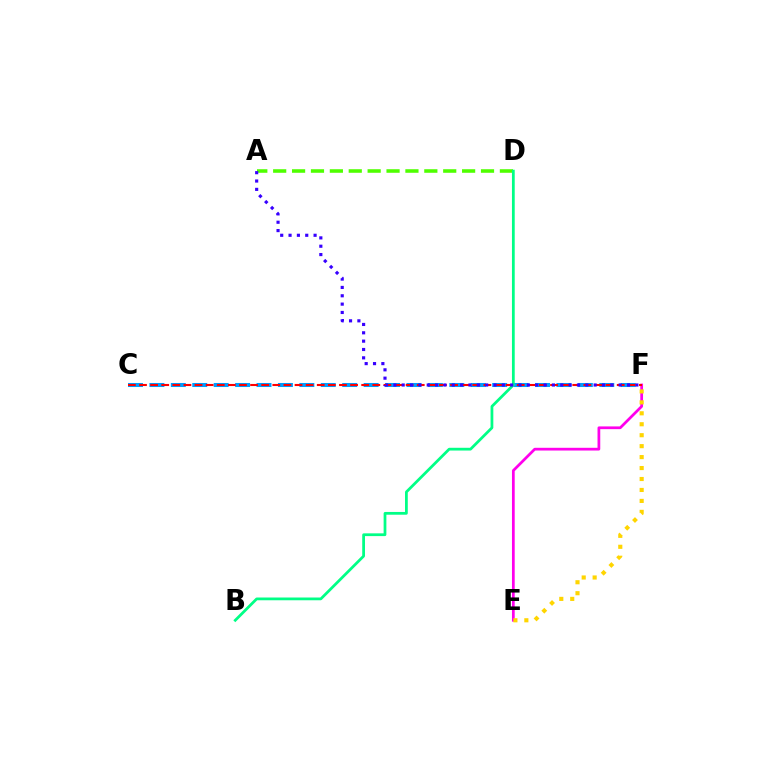{('E', 'F'): [{'color': '#ff00ed', 'line_style': 'solid', 'thickness': 1.97}, {'color': '#ffd500', 'line_style': 'dotted', 'thickness': 2.98}], ('C', 'F'): [{'color': '#009eff', 'line_style': 'dashed', 'thickness': 2.91}, {'color': '#ff0000', 'line_style': 'dashed', 'thickness': 1.51}], ('A', 'D'): [{'color': '#4fff00', 'line_style': 'dashed', 'thickness': 2.57}], ('B', 'D'): [{'color': '#00ff86', 'line_style': 'solid', 'thickness': 1.99}], ('A', 'F'): [{'color': '#3700ff', 'line_style': 'dotted', 'thickness': 2.27}]}